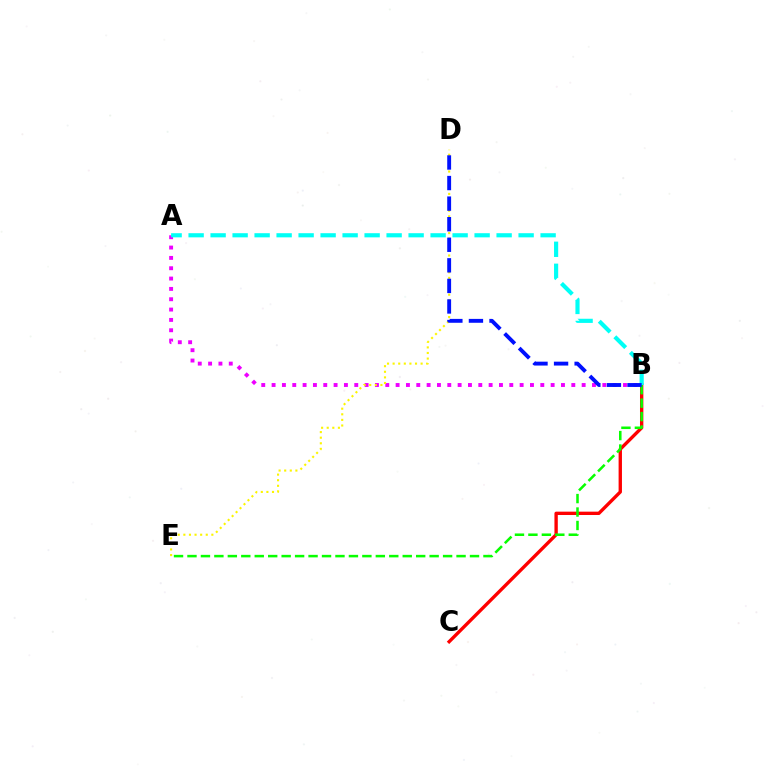{('B', 'C'): [{'color': '#ff0000', 'line_style': 'solid', 'thickness': 2.41}], ('A', 'B'): [{'color': '#ee00ff', 'line_style': 'dotted', 'thickness': 2.81}, {'color': '#00fff6', 'line_style': 'dashed', 'thickness': 2.99}], ('B', 'E'): [{'color': '#08ff00', 'line_style': 'dashed', 'thickness': 1.83}], ('D', 'E'): [{'color': '#fcf500', 'line_style': 'dotted', 'thickness': 1.52}], ('B', 'D'): [{'color': '#0010ff', 'line_style': 'dashed', 'thickness': 2.79}]}